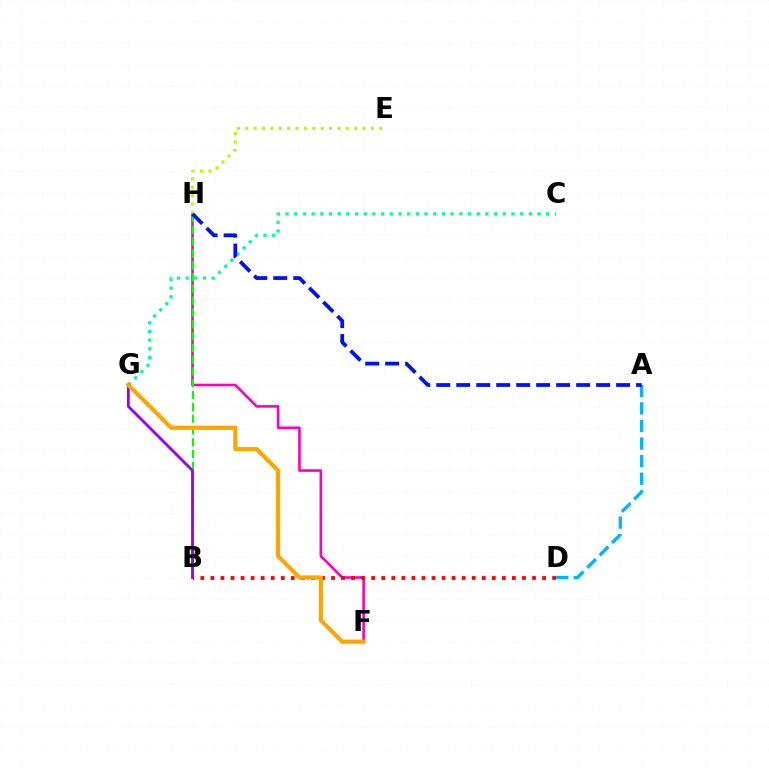{('F', 'H'): [{'color': '#ff00bd', 'line_style': 'solid', 'thickness': 1.89}], ('B', 'H'): [{'color': '#08ff00', 'line_style': 'dashed', 'thickness': 1.6}], ('A', 'D'): [{'color': '#00b5ff', 'line_style': 'dashed', 'thickness': 2.39}], ('C', 'G'): [{'color': '#00ff9d', 'line_style': 'dotted', 'thickness': 2.36}], ('B', 'G'): [{'color': '#9b00ff', 'line_style': 'solid', 'thickness': 2.05}], ('B', 'D'): [{'color': '#ff0000', 'line_style': 'dotted', 'thickness': 2.73}], ('E', 'H'): [{'color': '#b3ff00', 'line_style': 'dotted', 'thickness': 2.28}], ('A', 'H'): [{'color': '#0010ff', 'line_style': 'dashed', 'thickness': 2.71}], ('F', 'G'): [{'color': '#ffa500', 'line_style': 'solid', 'thickness': 3.0}]}